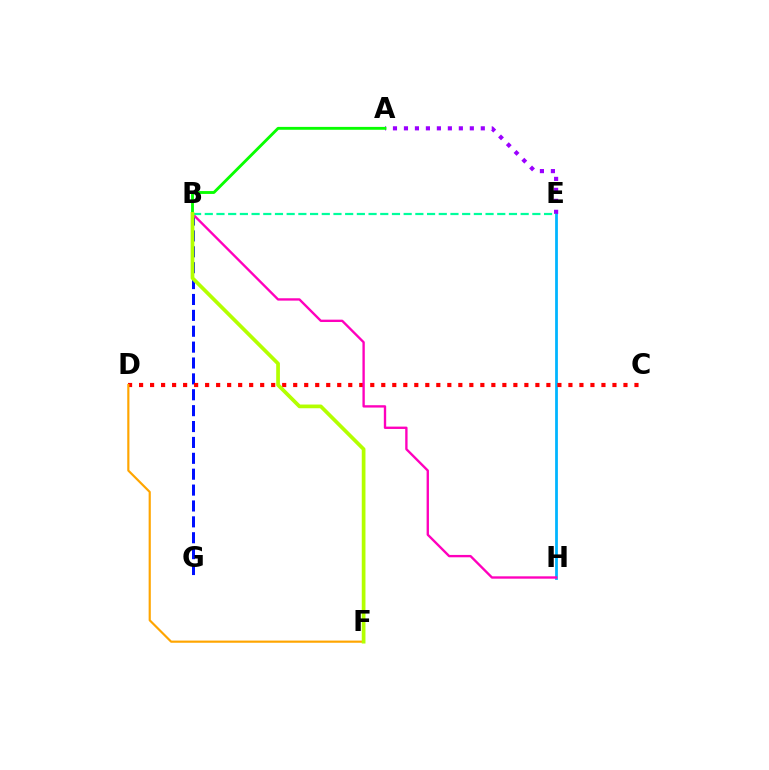{('E', 'H'): [{'color': '#00b5ff', 'line_style': 'solid', 'thickness': 2.0}], ('B', 'G'): [{'color': '#0010ff', 'line_style': 'dashed', 'thickness': 2.16}], ('C', 'D'): [{'color': '#ff0000', 'line_style': 'dotted', 'thickness': 2.99}], ('B', 'H'): [{'color': '#ff00bd', 'line_style': 'solid', 'thickness': 1.7}], ('A', 'E'): [{'color': '#9b00ff', 'line_style': 'dotted', 'thickness': 2.98}], ('D', 'F'): [{'color': '#ffa500', 'line_style': 'solid', 'thickness': 1.56}], ('A', 'B'): [{'color': '#08ff00', 'line_style': 'solid', 'thickness': 2.06}], ('B', 'E'): [{'color': '#00ff9d', 'line_style': 'dashed', 'thickness': 1.59}], ('B', 'F'): [{'color': '#b3ff00', 'line_style': 'solid', 'thickness': 2.67}]}